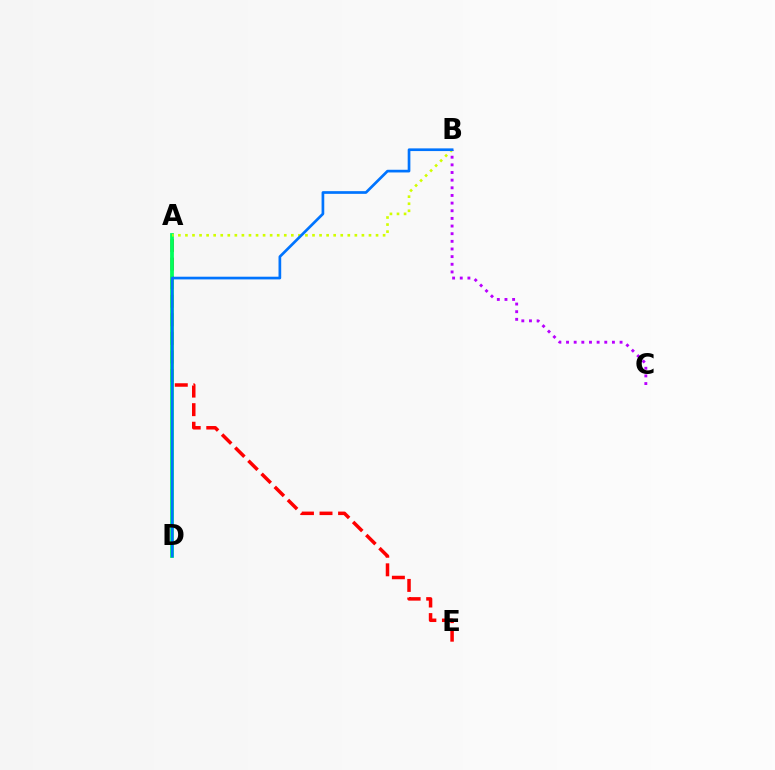{('A', 'E'): [{'color': '#ff0000', 'line_style': 'dashed', 'thickness': 2.52}], ('B', 'C'): [{'color': '#b900ff', 'line_style': 'dotted', 'thickness': 2.08}], ('A', 'D'): [{'color': '#00ff5c', 'line_style': 'solid', 'thickness': 2.73}], ('A', 'B'): [{'color': '#d1ff00', 'line_style': 'dotted', 'thickness': 1.92}], ('B', 'D'): [{'color': '#0074ff', 'line_style': 'solid', 'thickness': 1.94}]}